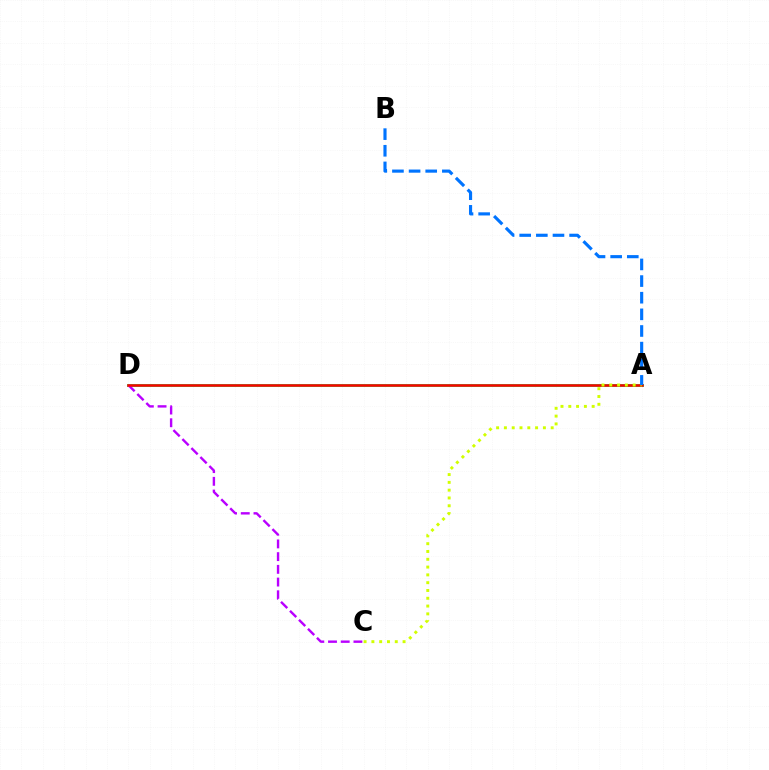{('A', 'D'): [{'color': '#00ff5c', 'line_style': 'solid', 'thickness': 2.06}, {'color': '#ff0000', 'line_style': 'solid', 'thickness': 1.8}], ('C', 'D'): [{'color': '#b900ff', 'line_style': 'dashed', 'thickness': 1.73}], ('A', 'C'): [{'color': '#d1ff00', 'line_style': 'dotted', 'thickness': 2.12}], ('A', 'B'): [{'color': '#0074ff', 'line_style': 'dashed', 'thickness': 2.26}]}